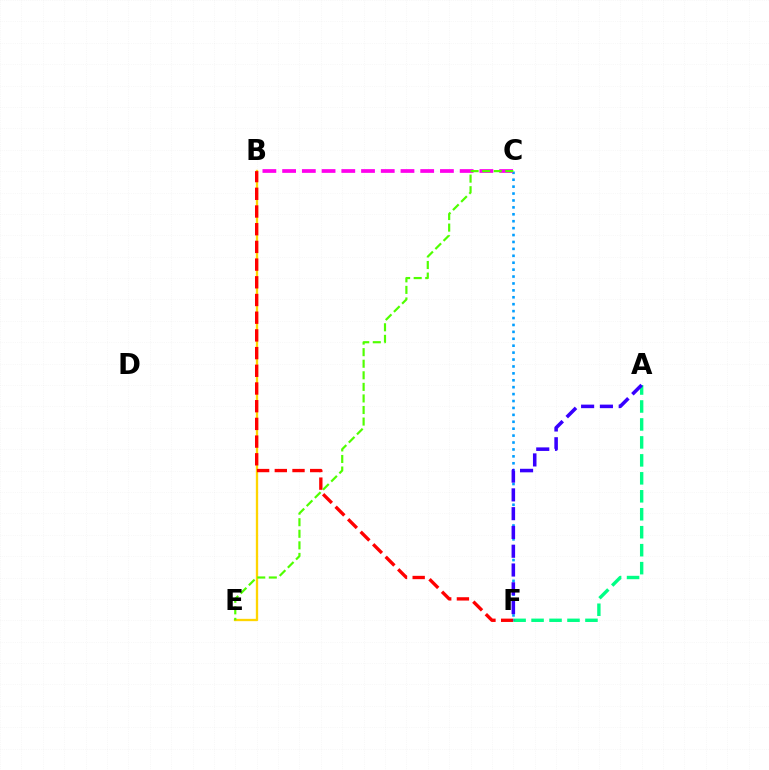{('B', 'E'): [{'color': '#ffd500', 'line_style': 'solid', 'thickness': 1.68}], ('B', 'F'): [{'color': '#ff0000', 'line_style': 'dashed', 'thickness': 2.4}], ('C', 'F'): [{'color': '#009eff', 'line_style': 'dotted', 'thickness': 1.88}], ('A', 'F'): [{'color': '#00ff86', 'line_style': 'dashed', 'thickness': 2.44}, {'color': '#3700ff', 'line_style': 'dashed', 'thickness': 2.55}], ('B', 'C'): [{'color': '#ff00ed', 'line_style': 'dashed', 'thickness': 2.68}], ('C', 'E'): [{'color': '#4fff00', 'line_style': 'dashed', 'thickness': 1.57}]}